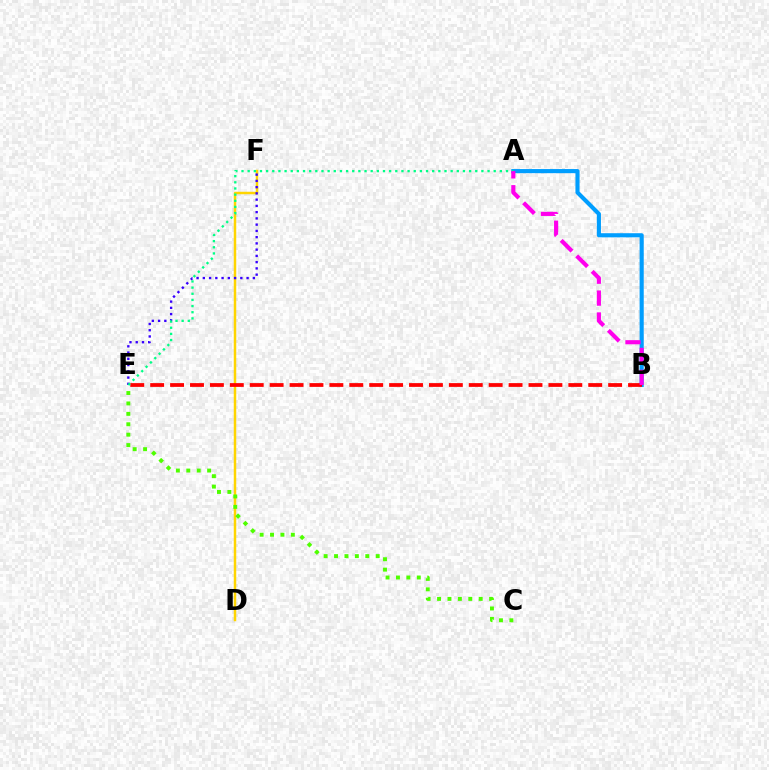{('D', 'F'): [{'color': '#ffd500', 'line_style': 'solid', 'thickness': 1.79}], ('E', 'F'): [{'color': '#3700ff', 'line_style': 'dotted', 'thickness': 1.7}], ('A', 'B'): [{'color': '#009eff', 'line_style': 'solid', 'thickness': 2.97}, {'color': '#ff00ed', 'line_style': 'dashed', 'thickness': 2.98}], ('B', 'E'): [{'color': '#ff0000', 'line_style': 'dashed', 'thickness': 2.71}], ('A', 'E'): [{'color': '#00ff86', 'line_style': 'dotted', 'thickness': 1.67}], ('C', 'E'): [{'color': '#4fff00', 'line_style': 'dotted', 'thickness': 2.83}]}